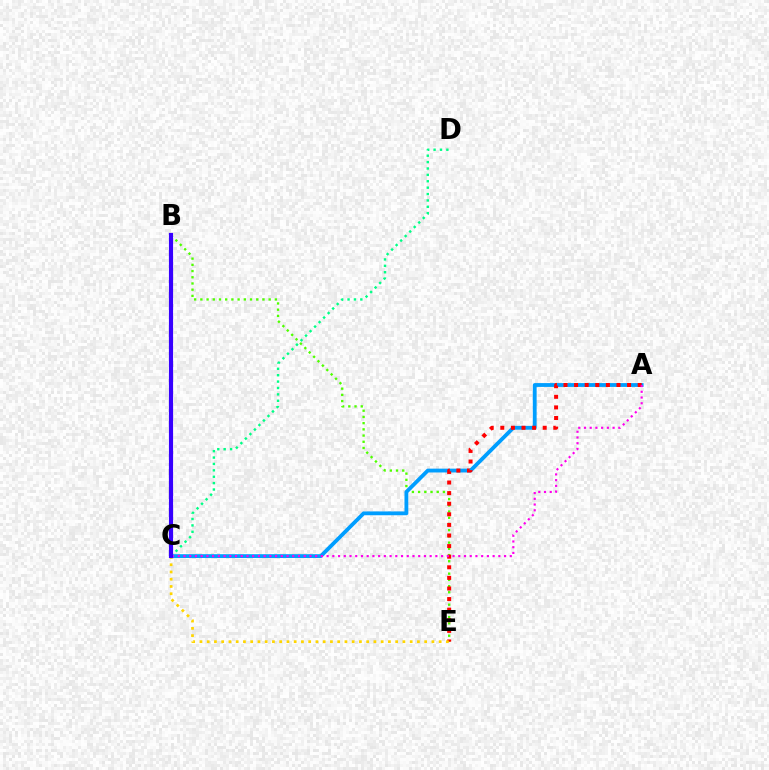{('B', 'E'): [{'color': '#4fff00', 'line_style': 'dotted', 'thickness': 1.69}], ('A', 'C'): [{'color': '#009eff', 'line_style': 'solid', 'thickness': 2.75}, {'color': '#ff00ed', 'line_style': 'dotted', 'thickness': 1.56}], ('C', 'D'): [{'color': '#00ff86', 'line_style': 'dotted', 'thickness': 1.74}], ('A', 'E'): [{'color': '#ff0000', 'line_style': 'dotted', 'thickness': 2.88}], ('C', 'E'): [{'color': '#ffd500', 'line_style': 'dotted', 'thickness': 1.97}], ('B', 'C'): [{'color': '#3700ff', 'line_style': 'solid', 'thickness': 2.99}]}